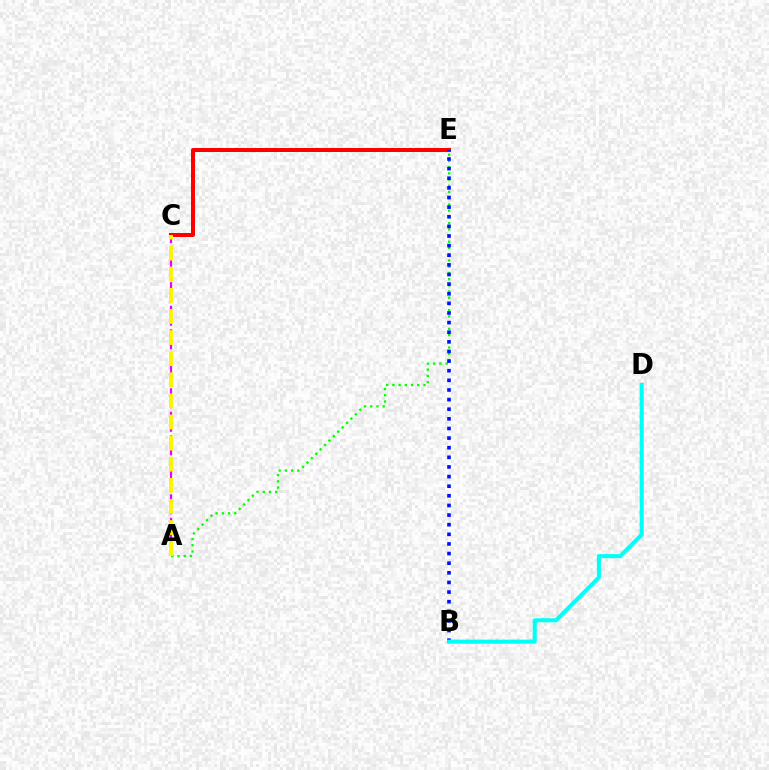{('C', 'E'): [{'color': '#ff0000', 'line_style': 'solid', 'thickness': 2.88}], ('A', 'C'): [{'color': '#ee00ff', 'line_style': 'dashed', 'thickness': 1.6}, {'color': '#fcf500', 'line_style': 'dashed', 'thickness': 2.87}], ('A', 'E'): [{'color': '#08ff00', 'line_style': 'dotted', 'thickness': 1.69}], ('B', 'E'): [{'color': '#0010ff', 'line_style': 'dotted', 'thickness': 2.61}], ('B', 'D'): [{'color': '#00fff6', 'line_style': 'solid', 'thickness': 2.92}]}